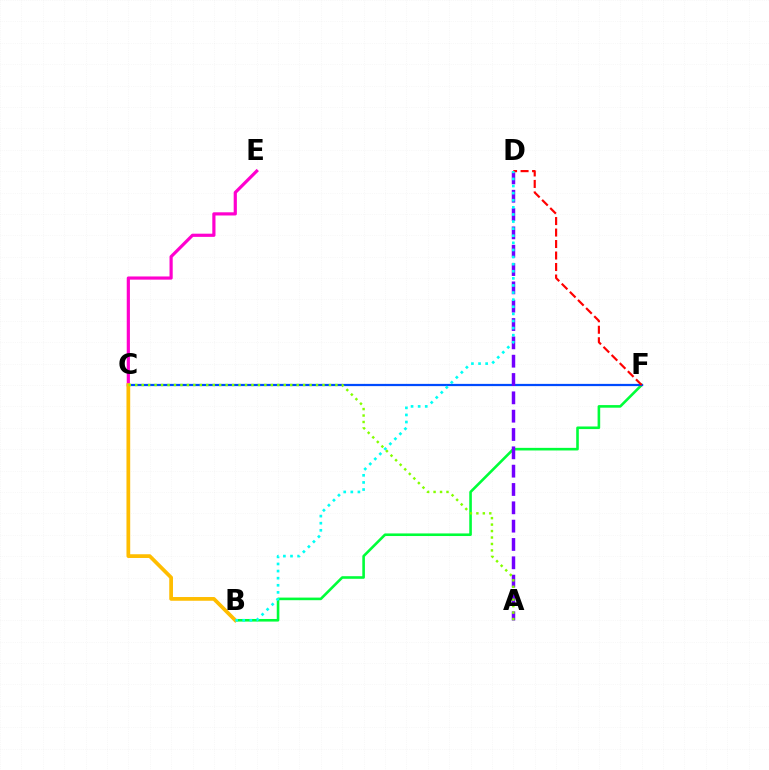{('C', 'E'): [{'color': '#ff00cf', 'line_style': 'solid', 'thickness': 2.29}], ('B', 'F'): [{'color': '#00ff39', 'line_style': 'solid', 'thickness': 1.87}], ('C', 'F'): [{'color': '#004bff', 'line_style': 'solid', 'thickness': 1.61}], ('A', 'D'): [{'color': '#7200ff', 'line_style': 'dashed', 'thickness': 2.49}], ('B', 'C'): [{'color': '#ffbd00', 'line_style': 'solid', 'thickness': 2.68}], ('D', 'F'): [{'color': '#ff0000', 'line_style': 'dashed', 'thickness': 1.56}], ('B', 'D'): [{'color': '#00fff6', 'line_style': 'dotted', 'thickness': 1.93}], ('A', 'C'): [{'color': '#84ff00', 'line_style': 'dotted', 'thickness': 1.75}]}